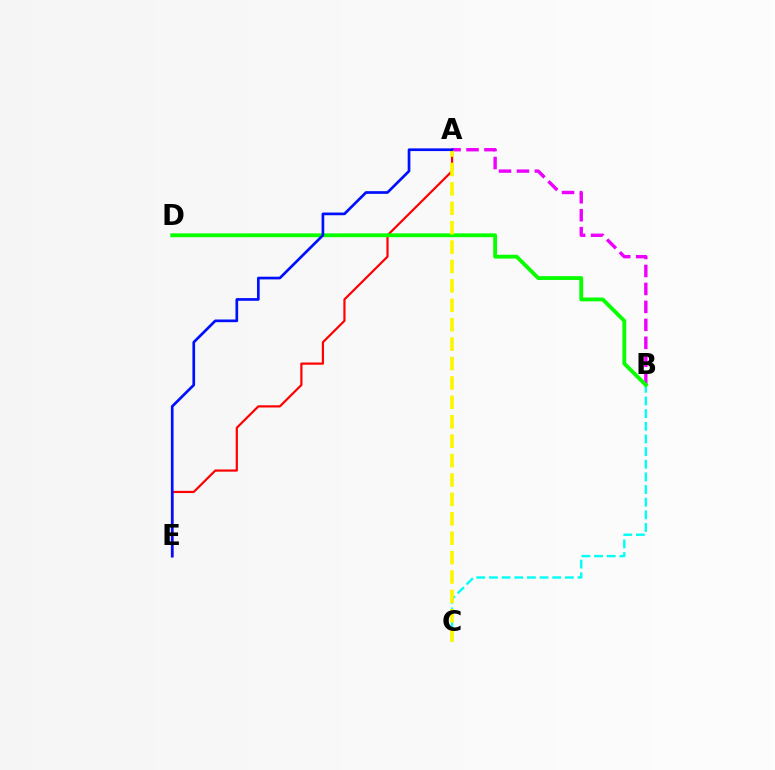{('A', 'E'): [{'color': '#ff0000', 'line_style': 'solid', 'thickness': 1.58}, {'color': '#0010ff', 'line_style': 'solid', 'thickness': 1.94}], ('A', 'B'): [{'color': '#ee00ff', 'line_style': 'dashed', 'thickness': 2.44}], ('B', 'C'): [{'color': '#00fff6', 'line_style': 'dashed', 'thickness': 1.72}], ('B', 'D'): [{'color': '#08ff00', 'line_style': 'solid', 'thickness': 2.76}], ('A', 'C'): [{'color': '#fcf500', 'line_style': 'dashed', 'thickness': 2.64}]}